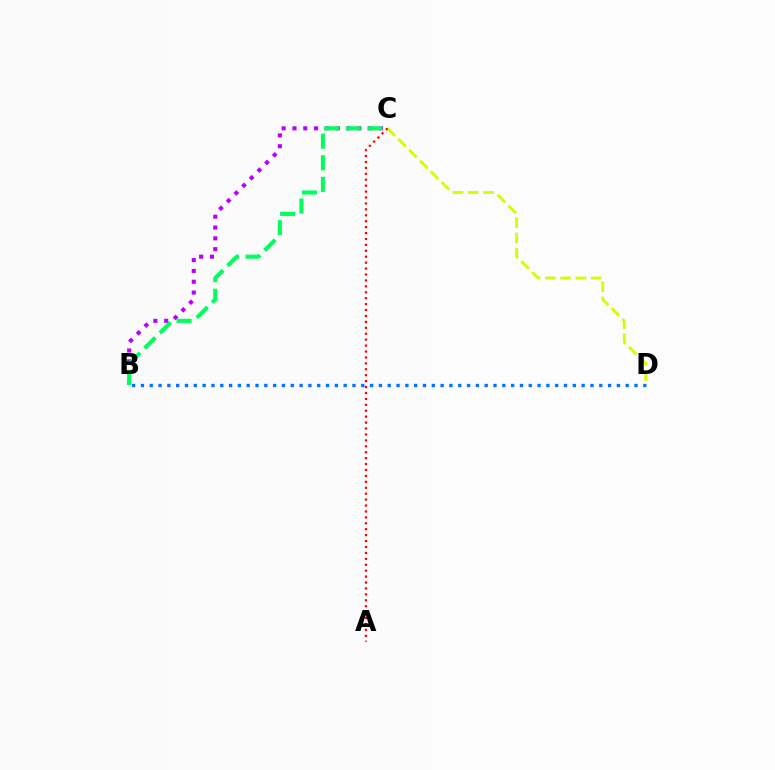{('C', 'D'): [{'color': '#d1ff00', 'line_style': 'dashed', 'thickness': 2.07}], ('B', 'C'): [{'color': '#b900ff', 'line_style': 'dotted', 'thickness': 2.94}, {'color': '#00ff5c', 'line_style': 'dashed', 'thickness': 2.93}], ('A', 'C'): [{'color': '#ff0000', 'line_style': 'dotted', 'thickness': 1.61}], ('B', 'D'): [{'color': '#0074ff', 'line_style': 'dotted', 'thickness': 2.39}]}